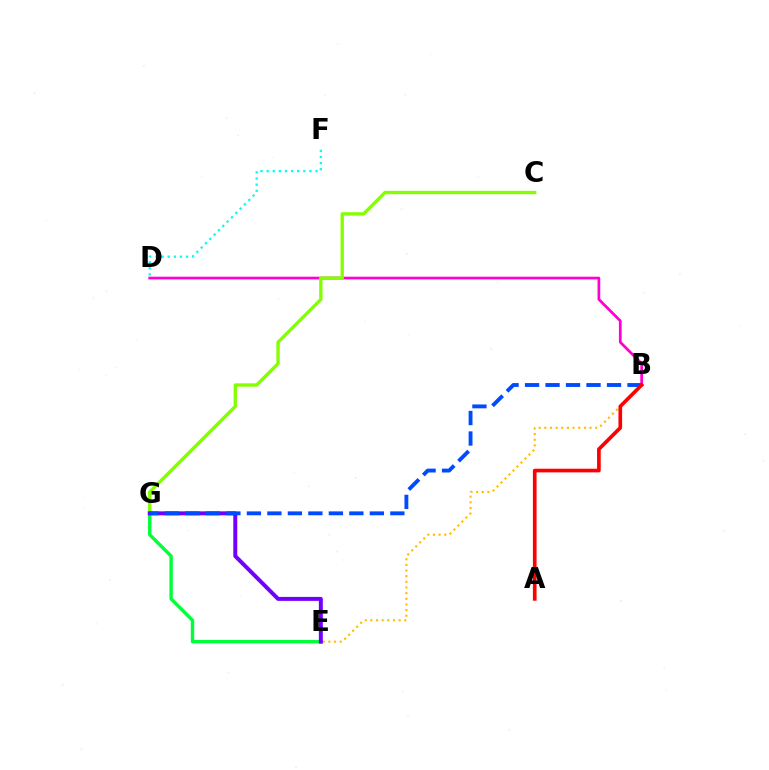{('D', 'F'): [{'color': '#00fff6', 'line_style': 'dotted', 'thickness': 1.66}], ('B', 'D'): [{'color': '#ff00cf', 'line_style': 'solid', 'thickness': 1.96}], ('C', 'G'): [{'color': '#84ff00', 'line_style': 'solid', 'thickness': 2.41}], ('E', 'G'): [{'color': '#00ff39', 'line_style': 'solid', 'thickness': 2.44}, {'color': '#7200ff', 'line_style': 'solid', 'thickness': 2.86}], ('B', 'E'): [{'color': '#ffbd00', 'line_style': 'dotted', 'thickness': 1.53}], ('B', 'G'): [{'color': '#004bff', 'line_style': 'dashed', 'thickness': 2.78}], ('A', 'B'): [{'color': '#ff0000', 'line_style': 'solid', 'thickness': 2.64}]}